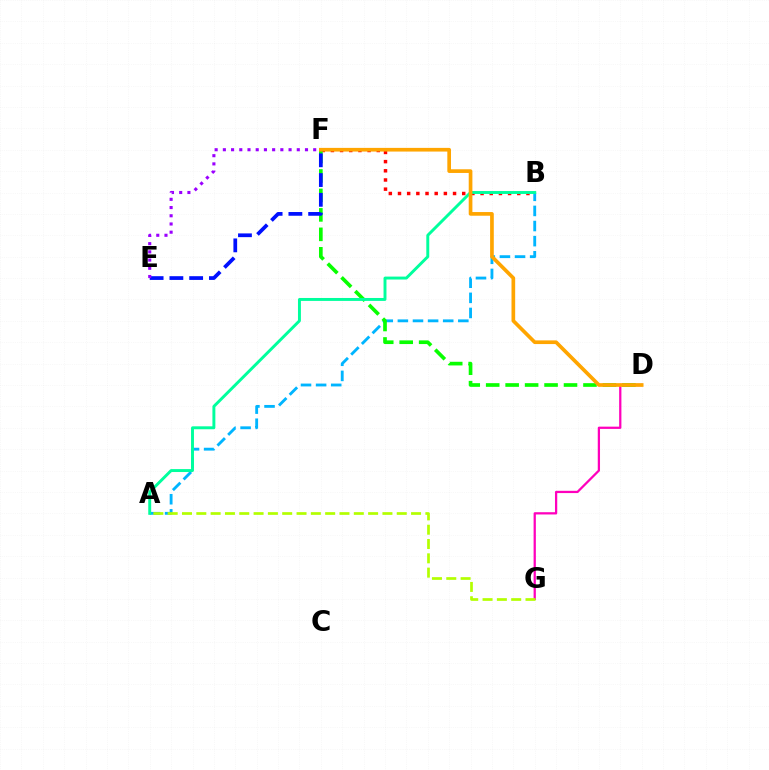{('B', 'F'): [{'color': '#ff0000', 'line_style': 'dotted', 'thickness': 2.49}], ('A', 'B'): [{'color': '#00b5ff', 'line_style': 'dashed', 'thickness': 2.05}, {'color': '#00ff9d', 'line_style': 'solid', 'thickness': 2.11}], ('D', 'G'): [{'color': '#ff00bd', 'line_style': 'solid', 'thickness': 1.63}], ('D', 'F'): [{'color': '#08ff00', 'line_style': 'dashed', 'thickness': 2.64}, {'color': '#ffa500', 'line_style': 'solid', 'thickness': 2.65}], ('E', 'F'): [{'color': '#0010ff', 'line_style': 'dashed', 'thickness': 2.68}, {'color': '#9b00ff', 'line_style': 'dotted', 'thickness': 2.23}], ('A', 'G'): [{'color': '#b3ff00', 'line_style': 'dashed', 'thickness': 1.94}]}